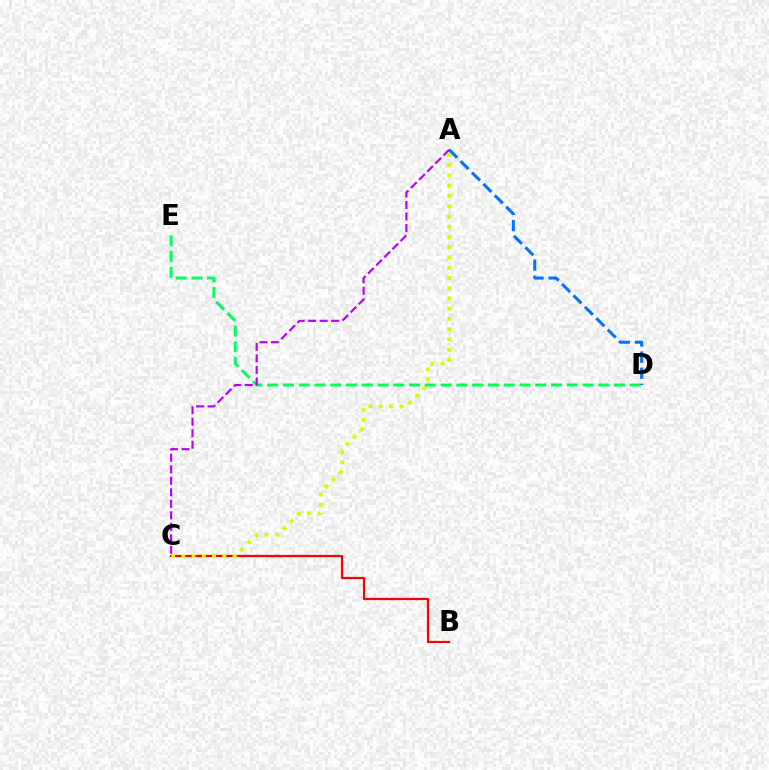{('B', 'C'): [{'color': '#ff0000', 'line_style': 'solid', 'thickness': 1.61}], ('D', 'E'): [{'color': '#00ff5c', 'line_style': 'dashed', 'thickness': 2.14}], ('A', 'D'): [{'color': '#0074ff', 'line_style': 'dashed', 'thickness': 2.19}], ('A', 'C'): [{'color': '#d1ff00', 'line_style': 'dotted', 'thickness': 2.78}, {'color': '#b900ff', 'line_style': 'dashed', 'thickness': 1.56}]}